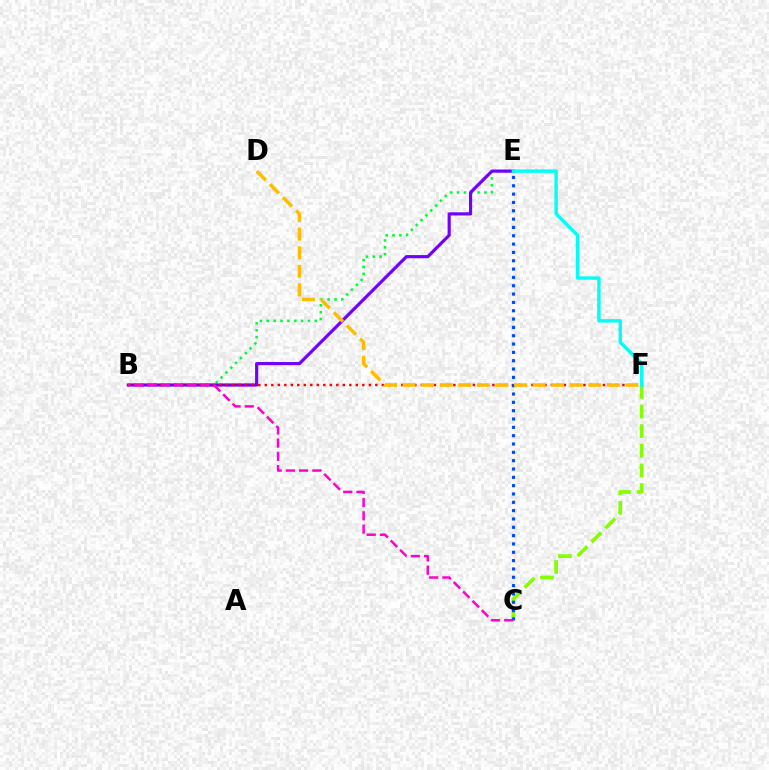{('C', 'F'): [{'color': '#84ff00', 'line_style': 'dashed', 'thickness': 2.67}], ('B', 'E'): [{'color': '#00ff39', 'line_style': 'dotted', 'thickness': 1.86}, {'color': '#7200ff', 'line_style': 'solid', 'thickness': 2.28}], ('B', 'F'): [{'color': '#ff0000', 'line_style': 'dotted', 'thickness': 1.77}], ('E', 'F'): [{'color': '#00fff6', 'line_style': 'solid', 'thickness': 2.45}], ('C', 'E'): [{'color': '#004bff', 'line_style': 'dotted', 'thickness': 2.26}], ('D', 'F'): [{'color': '#ffbd00', 'line_style': 'dashed', 'thickness': 2.52}], ('B', 'C'): [{'color': '#ff00cf', 'line_style': 'dashed', 'thickness': 1.8}]}